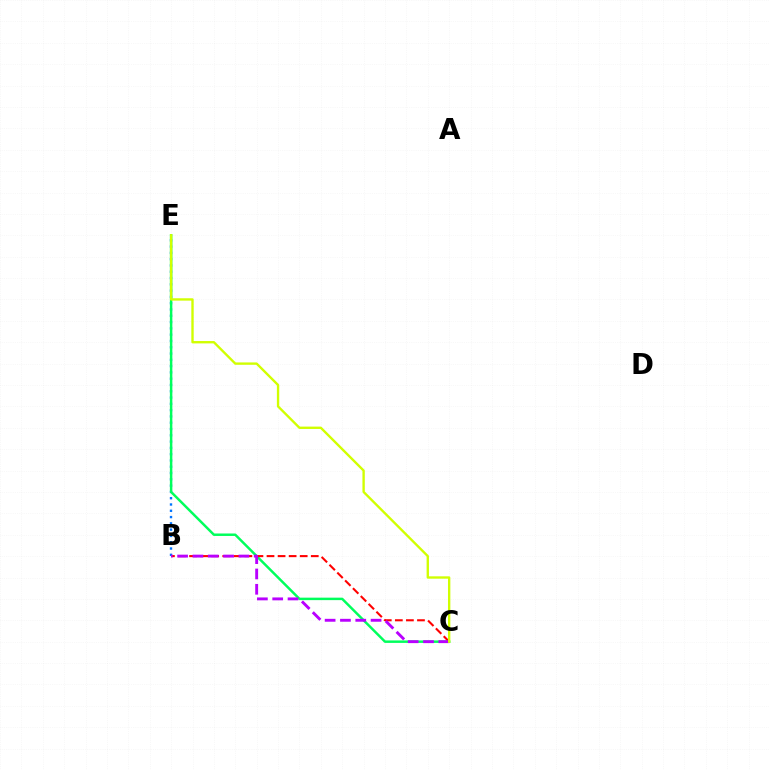{('B', 'E'): [{'color': '#0074ff', 'line_style': 'dotted', 'thickness': 1.71}], ('C', 'E'): [{'color': '#00ff5c', 'line_style': 'solid', 'thickness': 1.78}, {'color': '#d1ff00', 'line_style': 'solid', 'thickness': 1.7}], ('B', 'C'): [{'color': '#ff0000', 'line_style': 'dashed', 'thickness': 1.5}, {'color': '#b900ff', 'line_style': 'dashed', 'thickness': 2.08}]}